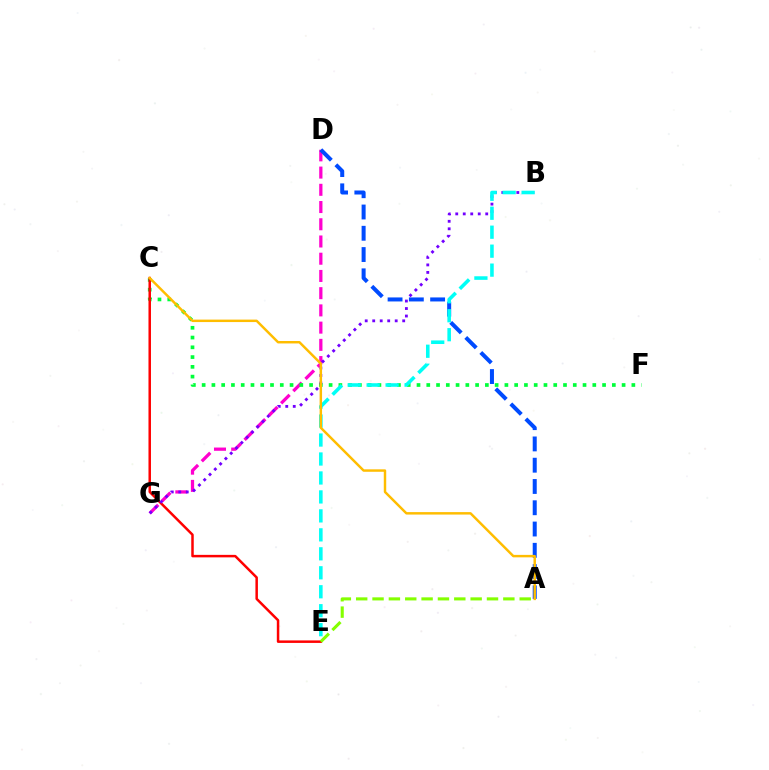{('D', 'G'): [{'color': '#ff00cf', 'line_style': 'dashed', 'thickness': 2.34}], ('A', 'D'): [{'color': '#004bff', 'line_style': 'dashed', 'thickness': 2.89}], ('C', 'F'): [{'color': '#00ff39', 'line_style': 'dotted', 'thickness': 2.65}], ('C', 'E'): [{'color': '#ff0000', 'line_style': 'solid', 'thickness': 1.8}], ('B', 'G'): [{'color': '#7200ff', 'line_style': 'dotted', 'thickness': 2.04}], ('B', 'E'): [{'color': '#00fff6', 'line_style': 'dashed', 'thickness': 2.58}], ('A', 'E'): [{'color': '#84ff00', 'line_style': 'dashed', 'thickness': 2.22}], ('A', 'C'): [{'color': '#ffbd00', 'line_style': 'solid', 'thickness': 1.77}]}